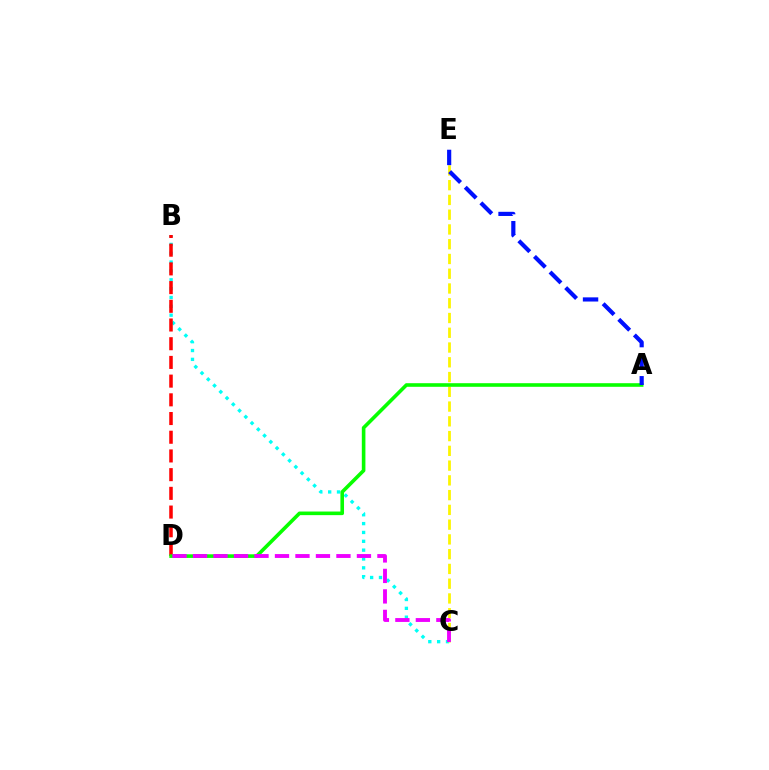{('B', 'C'): [{'color': '#00fff6', 'line_style': 'dotted', 'thickness': 2.4}], ('B', 'D'): [{'color': '#ff0000', 'line_style': 'dashed', 'thickness': 2.54}], ('C', 'E'): [{'color': '#fcf500', 'line_style': 'dashed', 'thickness': 2.01}], ('A', 'D'): [{'color': '#08ff00', 'line_style': 'solid', 'thickness': 2.6}], ('A', 'E'): [{'color': '#0010ff', 'line_style': 'dashed', 'thickness': 3.0}], ('C', 'D'): [{'color': '#ee00ff', 'line_style': 'dashed', 'thickness': 2.78}]}